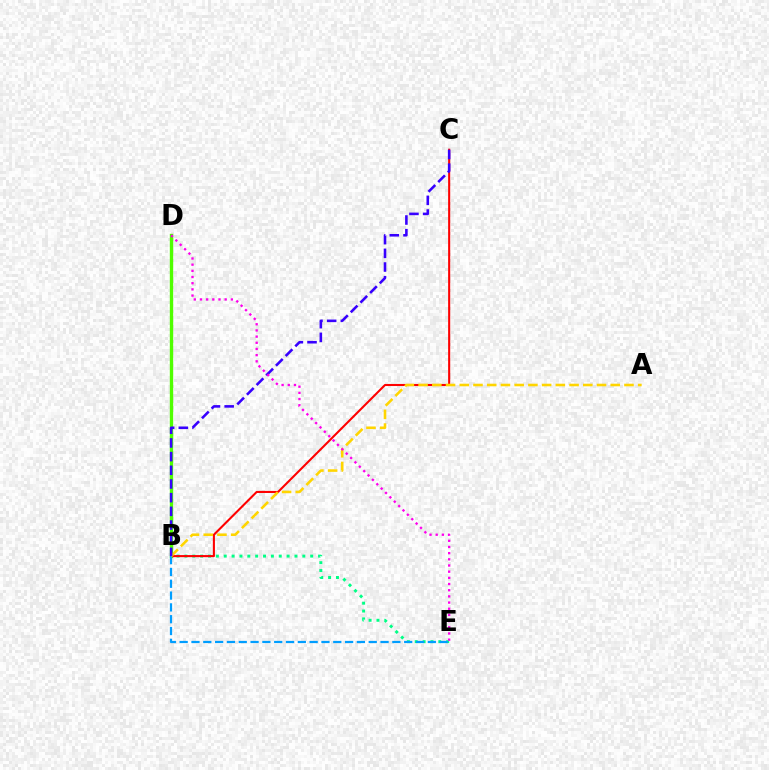{('B', 'E'): [{'color': '#00ff86', 'line_style': 'dotted', 'thickness': 2.14}, {'color': '#009eff', 'line_style': 'dashed', 'thickness': 1.61}], ('B', 'D'): [{'color': '#4fff00', 'line_style': 'solid', 'thickness': 2.42}], ('B', 'C'): [{'color': '#ff0000', 'line_style': 'solid', 'thickness': 1.5}, {'color': '#3700ff', 'line_style': 'dashed', 'thickness': 1.86}], ('A', 'B'): [{'color': '#ffd500', 'line_style': 'dashed', 'thickness': 1.86}], ('D', 'E'): [{'color': '#ff00ed', 'line_style': 'dotted', 'thickness': 1.68}]}